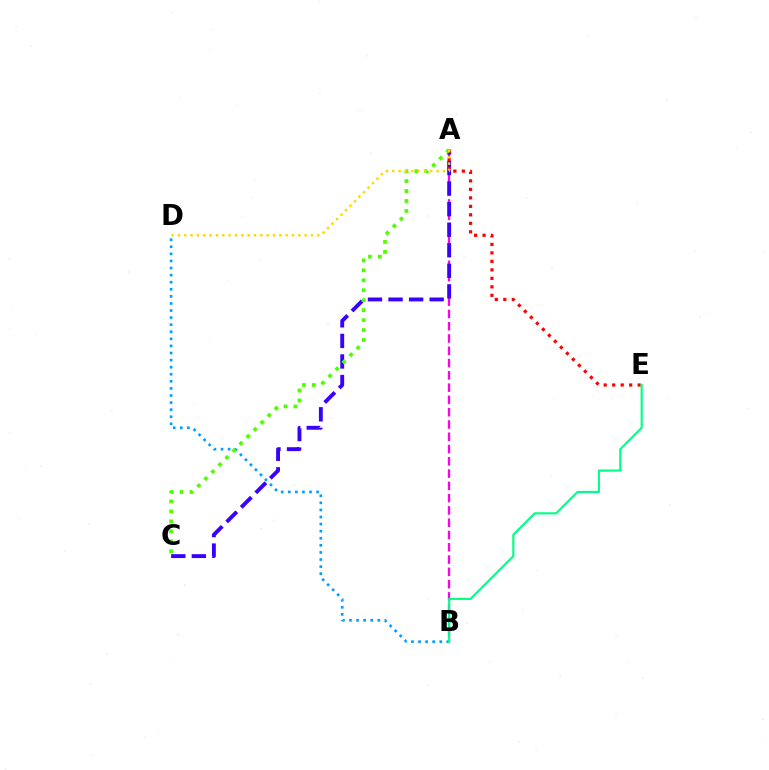{('A', 'B'): [{'color': '#ff00ed', 'line_style': 'dashed', 'thickness': 1.67}], ('A', 'C'): [{'color': '#3700ff', 'line_style': 'dashed', 'thickness': 2.79}, {'color': '#4fff00', 'line_style': 'dotted', 'thickness': 2.7}], ('A', 'E'): [{'color': '#ff0000', 'line_style': 'dotted', 'thickness': 2.31}], ('B', 'D'): [{'color': '#009eff', 'line_style': 'dotted', 'thickness': 1.92}], ('B', 'E'): [{'color': '#00ff86', 'line_style': 'solid', 'thickness': 1.54}], ('A', 'D'): [{'color': '#ffd500', 'line_style': 'dotted', 'thickness': 1.72}]}